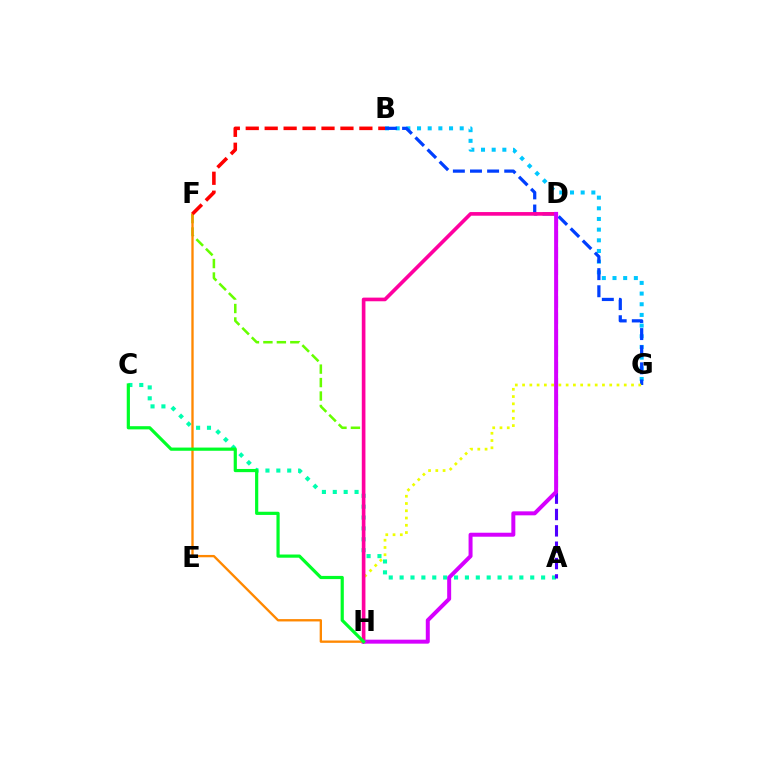{('A', 'C'): [{'color': '#00ffaf', 'line_style': 'dotted', 'thickness': 2.96}], ('B', 'G'): [{'color': '#00c7ff', 'line_style': 'dotted', 'thickness': 2.9}, {'color': '#003fff', 'line_style': 'dashed', 'thickness': 2.33}], ('A', 'D'): [{'color': '#4f00ff', 'line_style': 'dashed', 'thickness': 2.22}], ('F', 'H'): [{'color': '#66ff00', 'line_style': 'dashed', 'thickness': 1.83}, {'color': '#ff8800', 'line_style': 'solid', 'thickness': 1.68}], ('G', 'H'): [{'color': '#eeff00', 'line_style': 'dotted', 'thickness': 1.97}], ('D', 'H'): [{'color': '#ff00a0', 'line_style': 'solid', 'thickness': 2.63}, {'color': '#d600ff', 'line_style': 'solid', 'thickness': 2.87}], ('C', 'H'): [{'color': '#00ff27', 'line_style': 'solid', 'thickness': 2.3}], ('B', 'F'): [{'color': '#ff0000', 'line_style': 'dashed', 'thickness': 2.57}]}